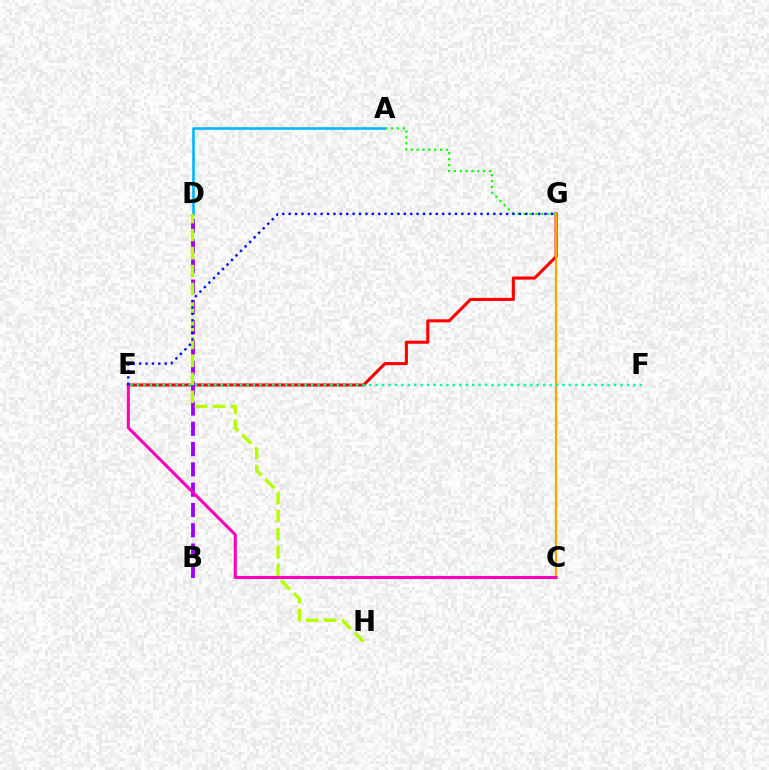{('E', 'G'): [{'color': '#ff0000', 'line_style': 'solid', 'thickness': 2.22}, {'color': '#0010ff', 'line_style': 'dotted', 'thickness': 1.74}], ('C', 'G'): [{'color': '#ffa500', 'line_style': 'solid', 'thickness': 1.6}], ('A', 'D'): [{'color': '#00b5ff', 'line_style': 'solid', 'thickness': 1.86}], ('E', 'F'): [{'color': '#00ff9d', 'line_style': 'dotted', 'thickness': 1.75}], ('B', 'D'): [{'color': '#9b00ff', 'line_style': 'dashed', 'thickness': 2.76}], ('D', 'H'): [{'color': '#b3ff00', 'line_style': 'dashed', 'thickness': 2.44}], ('C', 'E'): [{'color': '#ff00bd', 'line_style': 'solid', 'thickness': 2.2}], ('A', 'G'): [{'color': '#08ff00', 'line_style': 'dotted', 'thickness': 1.6}]}